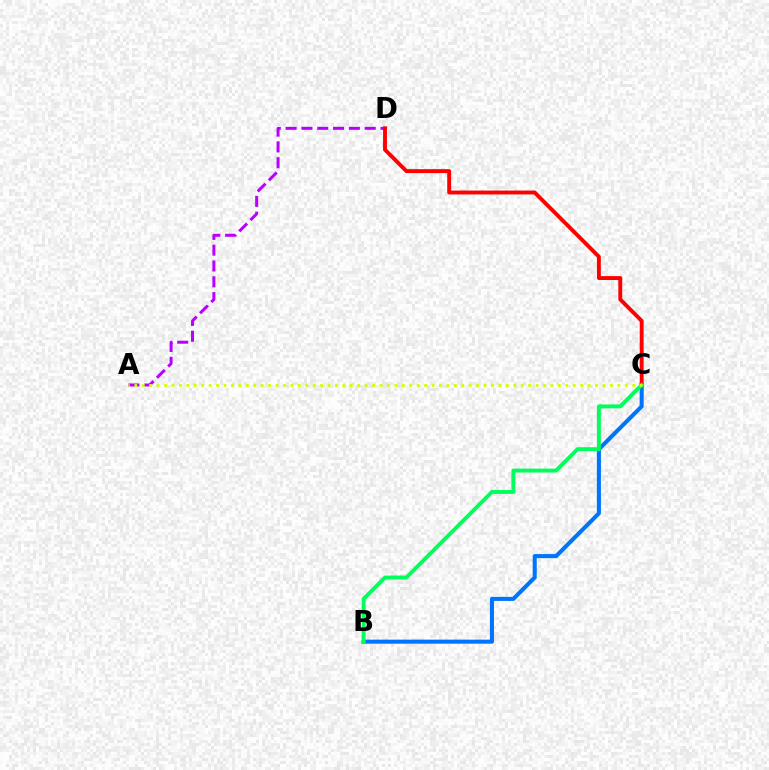{('B', 'C'): [{'color': '#0074ff', 'line_style': 'solid', 'thickness': 2.92}, {'color': '#00ff5c', 'line_style': 'solid', 'thickness': 2.82}], ('A', 'D'): [{'color': '#b900ff', 'line_style': 'dashed', 'thickness': 2.15}], ('C', 'D'): [{'color': '#ff0000', 'line_style': 'solid', 'thickness': 2.8}], ('A', 'C'): [{'color': '#d1ff00', 'line_style': 'dotted', 'thickness': 2.02}]}